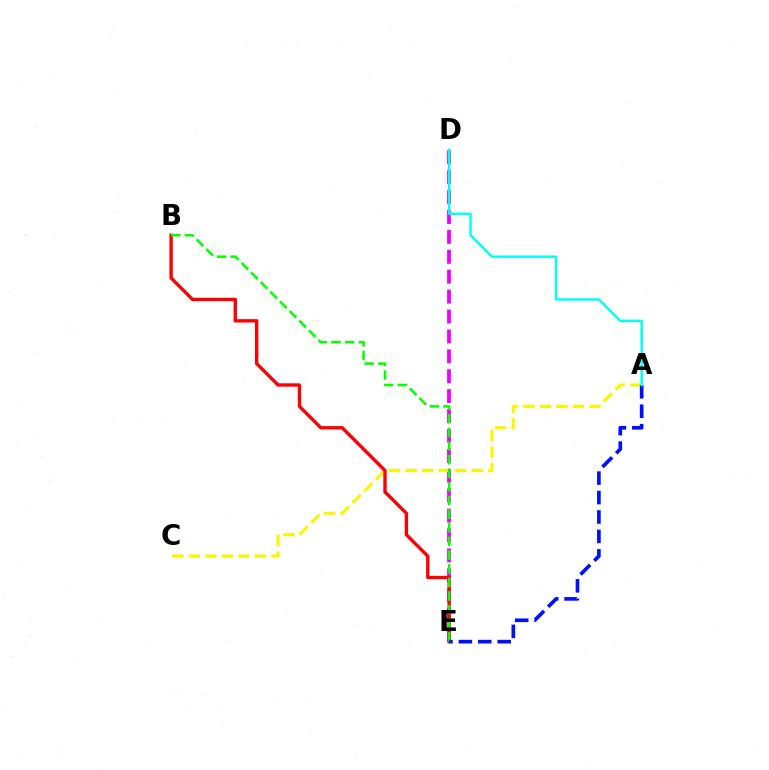{('D', 'E'): [{'color': '#ee00ff', 'line_style': 'dashed', 'thickness': 2.7}], ('A', 'C'): [{'color': '#fcf500', 'line_style': 'dashed', 'thickness': 2.25}], ('B', 'E'): [{'color': '#ff0000', 'line_style': 'solid', 'thickness': 2.42}, {'color': '#08ff00', 'line_style': 'dashed', 'thickness': 1.85}], ('A', 'E'): [{'color': '#0010ff', 'line_style': 'dashed', 'thickness': 2.64}], ('A', 'D'): [{'color': '#00fff6', 'line_style': 'solid', 'thickness': 1.76}]}